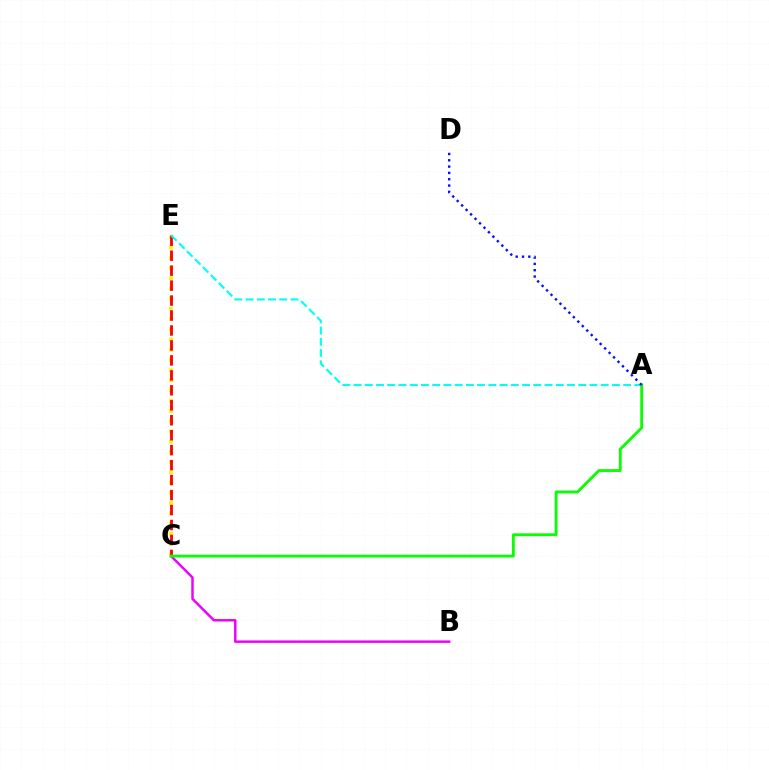{('C', 'E'): [{'color': '#fcf500', 'line_style': 'dotted', 'thickness': 2.78}, {'color': '#ff0000', 'line_style': 'dashed', 'thickness': 2.03}], ('A', 'E'): [{'color': '#00fff6', 'line_style': 'dashed', 'thickness': 1.53}], ('B', 'C'): [{'color': '#ee00ff', 'line_style': 'solid', 'thickness': 1.78}], ('A', 'C'): [{'color': '#08ff00', 'line_style': 'solid', 'thickness': 2.04}], ('A', 'D'): [{'color': '#0010ff', 'line_style': 'dotted', 'thickness': 1.72}]}